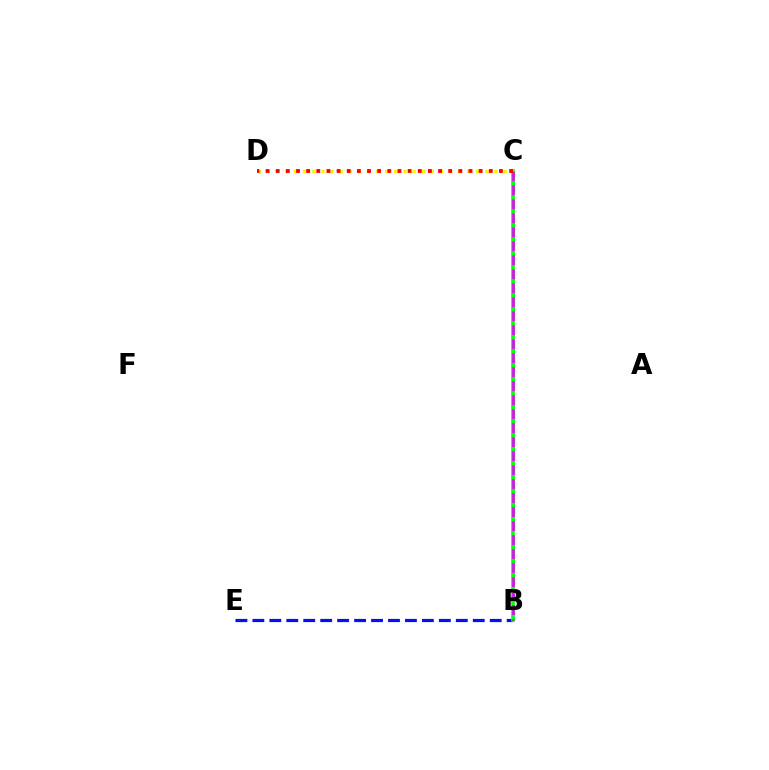{('B', 'E'): [{'color': '#0010ff', 'line_style': 'dashed', 'thickness': 2.3}], ('B', 'C'): [{'color': '#00fff6', 'line_style': 'dashed', 'thickness': 2.41}, {'color': '#08ff00', 'line_style': 'solid', 'thickness': 2.58}, {'color': '#ee00ff', 'line_style': 'dashed', 'thickness': 1.9}], ('C', 'D'): [{'color': '#fcf500', 'line_style': 'dotted', 'thickness': 2.47}, {'color': '#ff0000', 'line_style': 'dotted', 'thickness': 2.76}]}